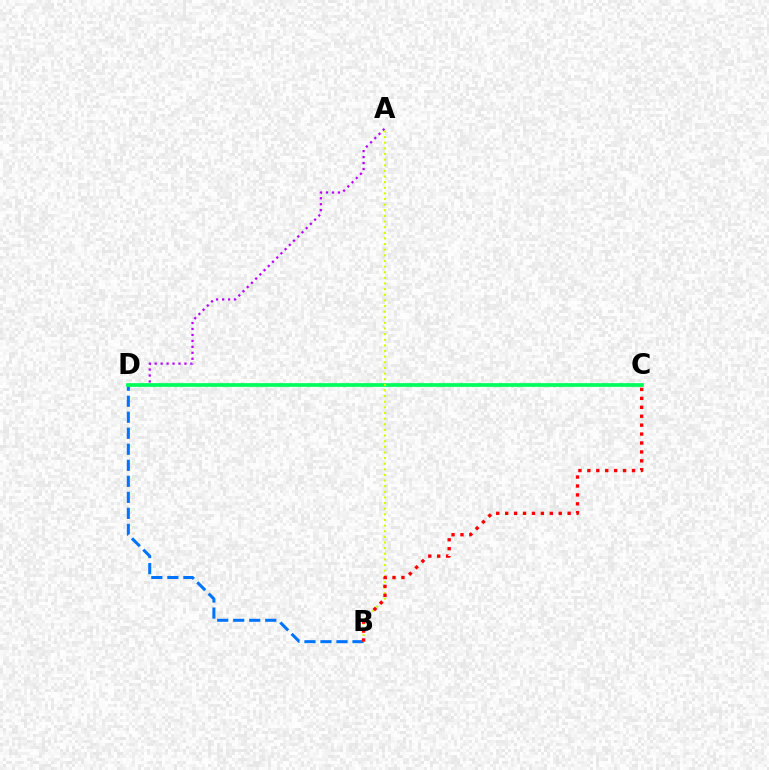{('B', 'D'): [{'color': '#0074ff', 'line_style': 'dashed', 'thickness': 2.18}], ('A', 'D'): [{'color': '#b900ff', 'line_style': 'dotted', 'thickness': 1.62}], ('C', 'D'): [{'color': '#00ff5c', 'line_style': 'solid', 'thickness': 2.71}], ('A', 'B'): [{'color': '#d1ff00', 'line_style': 'dotted', 'thickness': 1.53}], ('B', 'C'): [{'color': '#ff0000', 'line_style': 'dotted', 'thickness': 2.43}]}